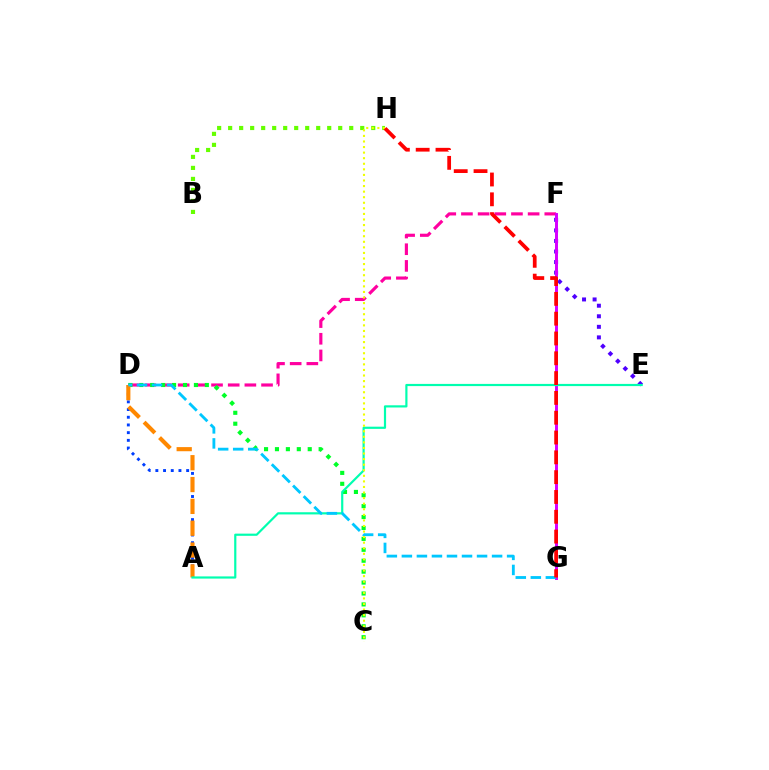{('E', 'F'): [{'color': '#4f00ff', 'line_style': 'dotted', 'thickness': 2.87}], ('D', 'F'): [{'color': '#ff00a0', 'line_style': 'dashed', 'thickness': 2.26}], ('C', 'D'): [{'color': '#00ff27', 'line_style': 'dotted', 'thickness': 2.97}], ('A', 'D'): [{'color': '#003fff', 'line_style': 'dotted', 'thickness': 2.09}, {'color': '#ff8800', 'line_style': 'dashed', 'thickness': 2.97}], ('B', 'H'): [{'color': '#66ff00', 'line_style': 'dotted', 'thickness': 2.99}], ('F', 'G'): [{'color': '#d600ff', 'line_style': 'solid', 'thickness': 2.13}], ('A', 'E'): [{'color': '#00ffaf', 'line_style': 'solid', 'thickness': 1.57}], ('D', 'G'): [{'color': '#00c7ff', 'line_style': 'dashed', 'thickness': 2.04}], ('C', 'H'): [{'color': '#eeff00', 'line_style': 'dotted', 'thickness': 1.51}], ('G', 'H'): [{'color': '#ff0000', 'line_style': 'dashed', 'thickness': 2.69}]}